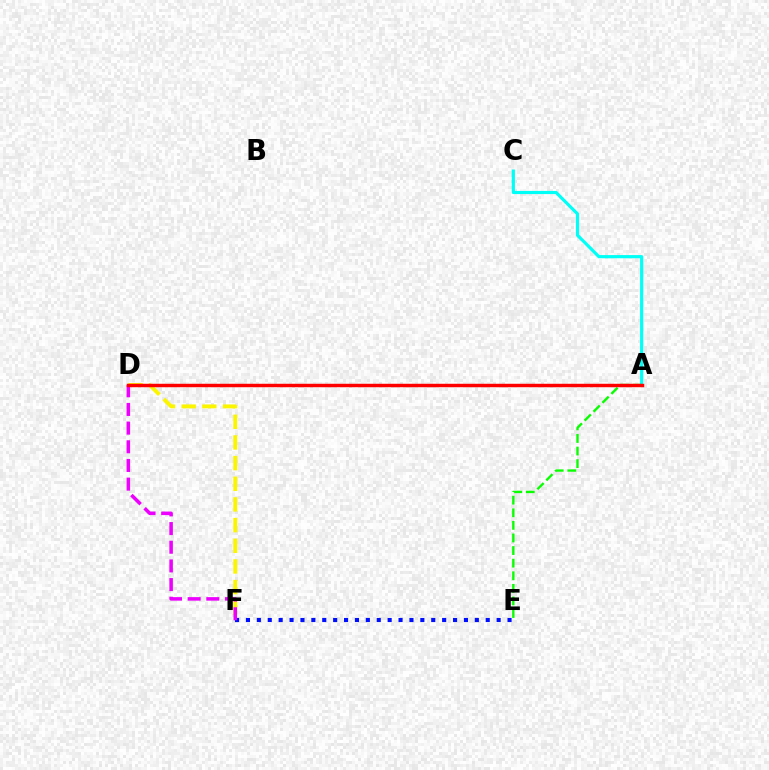{('A', 'C'): [{'color': '#00fff6', 'line_style': 'solid', 'thickness': 2.28}], ('D', 'F'): [{'color': '#fcf500', 'line_style': 'dashed', 'thickness': 2.81}, {'color': '#ee00ff', 'line_style': 'dashed', 'thickness': 2.54}], ('E', 'F'): [{'color': '#0010ff', 'line_style': 'dotted', 'thickness': 2.96}], ('A', 'E'): [{'color': '#08ff00', 'line_style': 'dashed', 'thickness': 1.71}], ('A', 'D'): [{'color': '#ff0000', 'line_style': 'solid', 'thickness': 2.48}]}